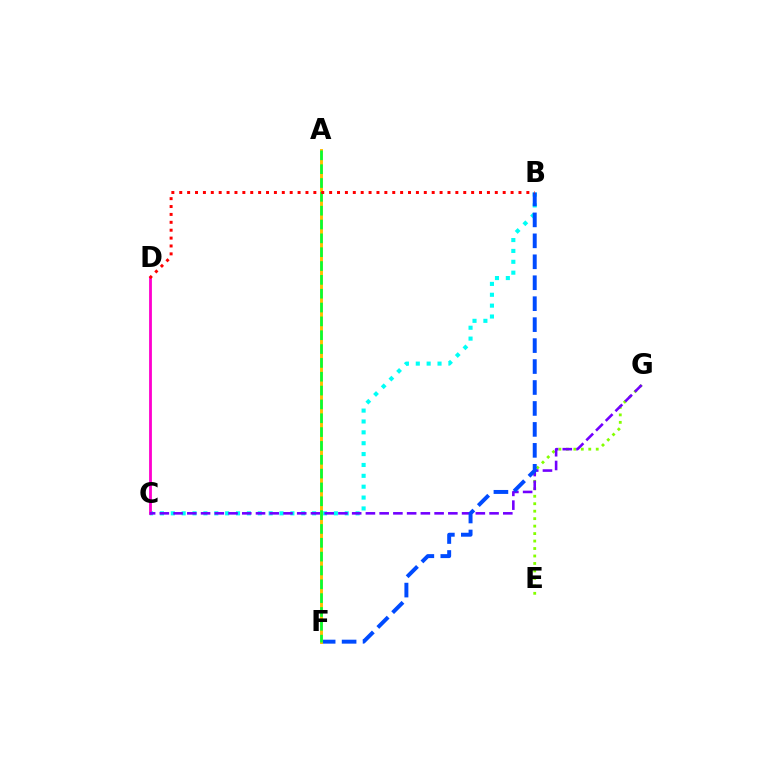{('B', 'C'): [{'color': '#00fff6', 'line_style': 'dotted', 'thickness': 2.95}], ('C', 'D'): [{'color': '#ff00cf', 'line_style': 'solid', 'thickness': 2.03}], ('E', 'G'): [{'color': '#84ff00', 'line_style': 'dotted', 'thickness': 2.03}], ('C', 'G'): [{'color': '#7200ff', 'line_style': 'dashed', 'thickness': 1.87}], ('B', 'F'): [{'color': '#004bff', 'line_style': 'dashed', 'thickness': 2.85}], ('A', 'F'): [{'color': '#ffbd00', 'line_style': 'solid', 'thickness': 2.1}, {'color': '#00ff39', 'line_style': 'dashed', 'thickness': 1.88}], ('B', 'D'): [{'color': '#ff0000', 'line_style': 'dotted', 'thickness': 2.14}]}